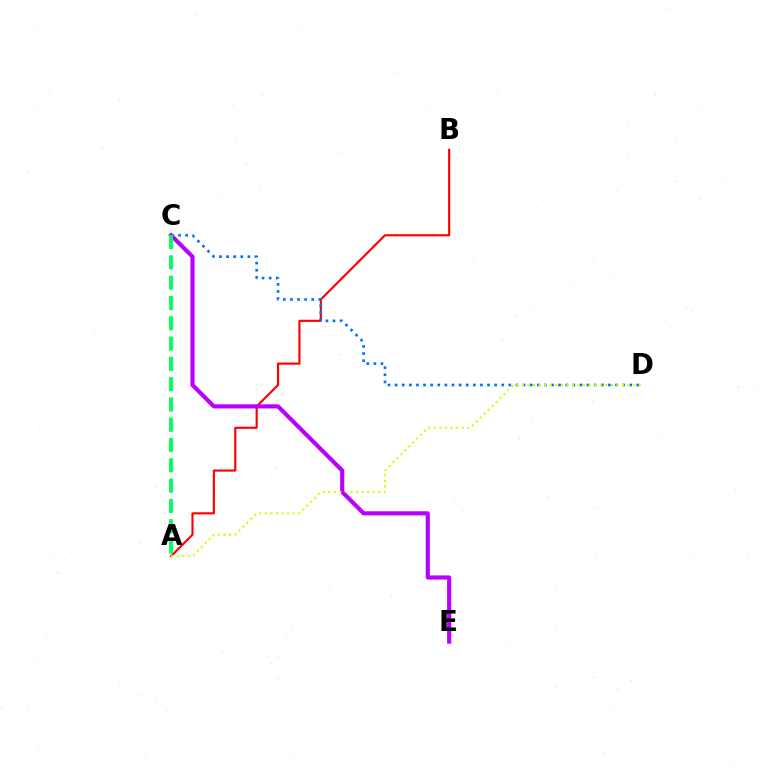{('A', 'B'): [{'color': '#ff0000', 'line_style': 'solid', 'thickness': 1.54}], ('C', 'E'): [{'color': '#b900ff', 'line_style': 'solid', 'thickness': 2.98}], ('C', 'D'): [{'color': '#0074ff', 'line_style': 'dotted', 'thickness': 1.93}], ('A', 'D'): [{'color': '#d1ff00', 'line_style': 'dotted', 'thickness': 1.51}], ('A', 'C'): [{'color': '#00ff5c', 'line_style': 'dashed', 'thickness': 2.76}]}